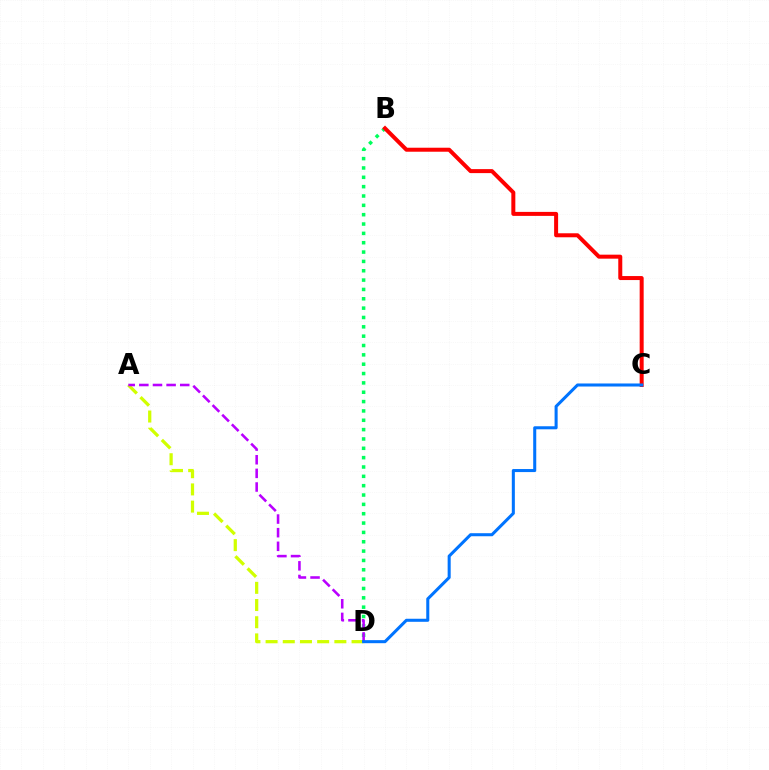{('B', 'D'): [{'color': '#00ff5c', 'line_style': 'dotted', 'thickness': 2.54}], ('A', 'D'): [{'color': '#d1ff00', 'line_style': 'dashed', 'thickness': 2.34}, {'color': '#b900ff', 'line_style': 'dashed', 'thickness': 1.85}], ('B', 'C'): [{'color': '#ff0000', 'line_style': 'solid', 'thickness': 2.88}], ('C', 'D'): [{'color': '#0074ff', 'line_style': 'solid', 'thickness': 2.19}]}